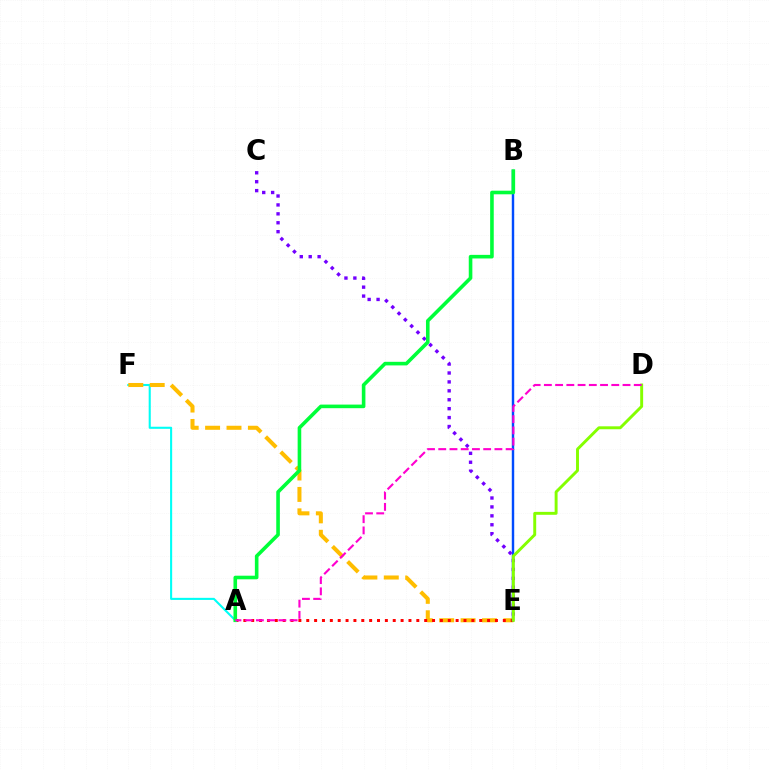{('A', 'F'): [{'color': '#00fff6', 'line_style': 'solid', 'thickness': 1.5}], ('E', 'F'): [{'color': '#ffbd00', 'line_style': 'dashed', 'thickness': 2.91}], ('A', 'E'): [{'color': '#ff0000', 'line_style': 'dotted', 'thickness': 2.14}], ('B', 'E'): [{'color': '#004bff', 'line_style': 'solid', 'thickness': 1.75}], ('C', 'E'): [{'color': '#7200ff', 'line_style': 'dotted', 'thickness': 2.42}], ('D', 'E'): [{'color': '#84ff00', 'line_style': 'solid', 'thickness': 2.11}], ('A', 'B'): [{'color': '#00ff39', 'line_style': 'solid', 'thickness': 2.59}], ('A', 'D'): [{'color': '#ff00cf', 'line_style': 'dashed', 'thickness': 1.53}]}